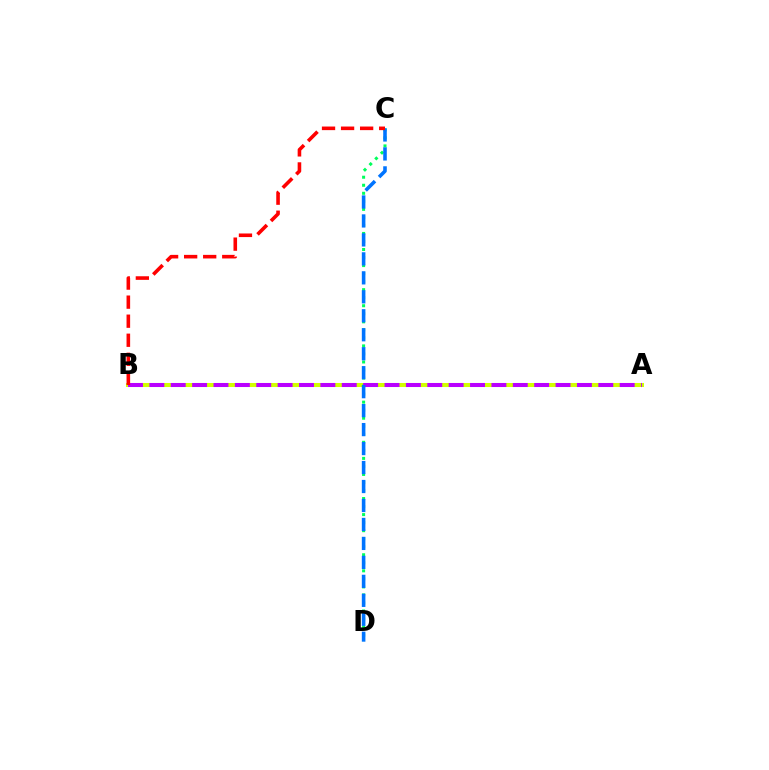{('A', 'B'): [{'color': '#d1ff00', 'line_style': 'solid', 'thickness': 2.91}, {'color': '#b900ff', 'line_style': 'dashed', 'thickness': 2.9}], ('C', 'D'): [{'color': '#00ff5c', 'line_style': 'dotted', 'thickness': 2.18}, {'color': '#0074ff', 'line_style': 'dashed', 'thickness': 2.58}], ('B', 'C'): [{'color': '#ff0000', 'line_style': 'dashed', 'thickness': 2.59}]}